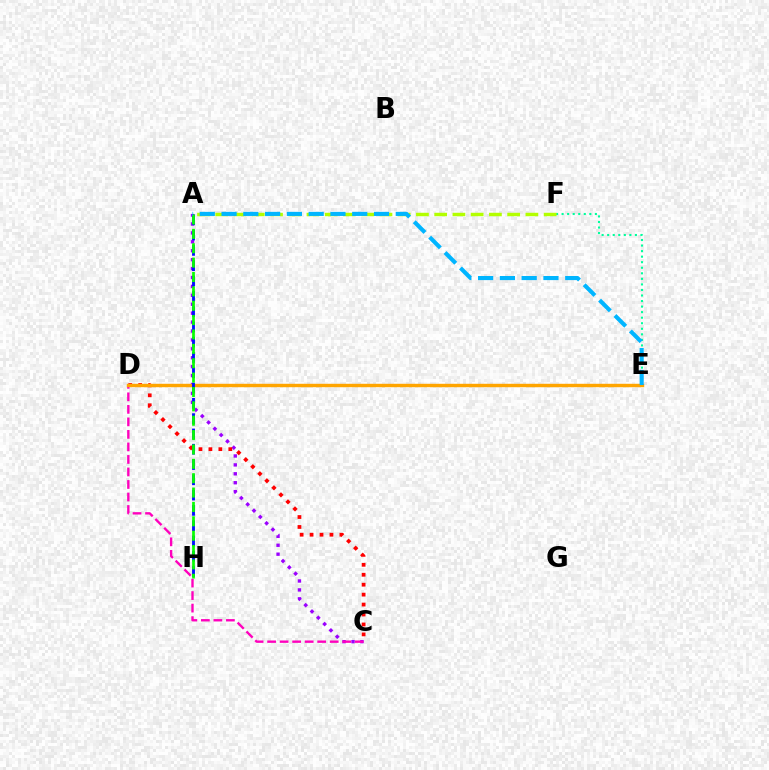{('A', 'C'): [{'color': '#9b00ff', 'line_style': 'dotted', 'thickness': 2.42}], ('C', 'D'): [{'color': '#ff00bd', 'line_style': 'dashed', 'thickness': 1.7}, {'color': '#ff0000', 'line_style': 'dotted', 'thickness': 2.7}], ('E', 'F'): [{'color': '#00ff9d', 'line_style': 'dotted', 'thickness': 1.51}], ('D', 'E'): [{'color': '#ffa500', 'line_style': 'solid', 'thickness': 2.46}], ('A', 'F'): [{'color': '#b3ff00', 'line_style': 'dashed', 'thickness': 2.48}], ('A', 'H'): [{'color': '#0010ff', 'line_style': 'dashed', 'thickness': 2.08}, {'color': '#08ff00', 'line_style': 'dashed', 'thickness': 1.95}], ('A', 'E'): [{'color': '#00b5ff', 'line_style': 'dashed', 'thickness': 2.96}]}